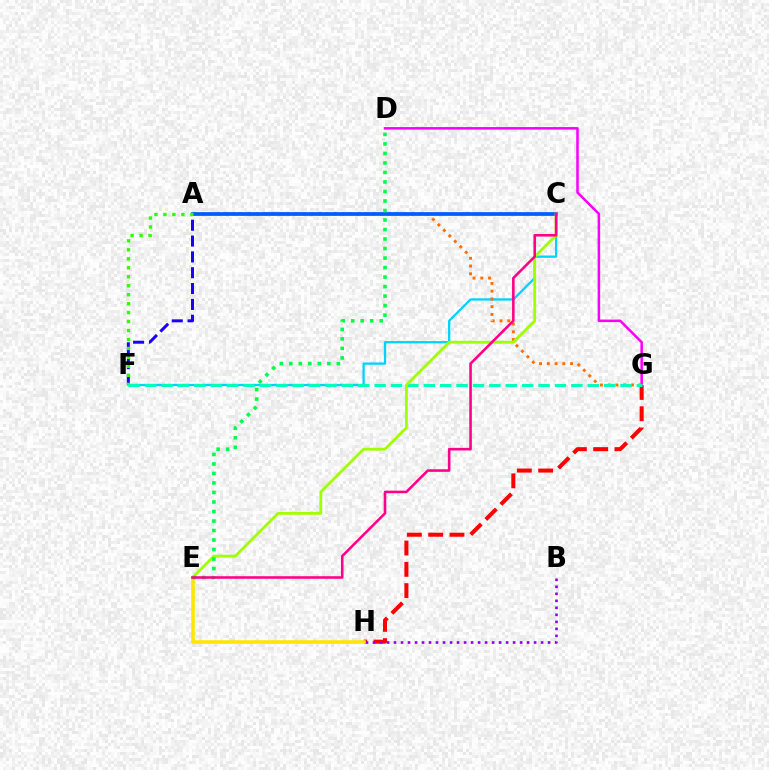{('G', 'H'): [{'color': '#ff0000', 'line_style': 'dashed', 'thickness': 2.89}], ('D', 'G'): [{'color': '#fa00f9', 'line_style': 'solid', 'thickness': 1.82}], ('C', 'F'): [{'color': '#00d3ff', 'line_style': 'solid', 'thickness': 1.65}], ('A', 'G'): [{'color': '#ff7000', 'line_style': 'dotted', 'thickness': 2.11}], ('B', 'H'): [{'color': '#8a00ff', 'line_style': 'dotted', 'thickness': 1.9}], ('A', 'F'): [{'color': '#1900ff', 'line_style': 'dashed', 'thickness': 2.15}, {'color': '#31ff00', 'line_style': 'dotted', 'thickness': 2.44}], ('A', 'C'): [{'color': '#005dff', 'line_style': 'solid', 'thickness': 2.69}], ('E', 'H'): [{'color': '#ffe600', 'line_style': 'solid', 'thickness': 2.57}], ('F', 'G'): [{'color': '#00ffbb', 'line_style': 'dashed', 'thickness': 2.23}], ('C', 'E'): [{'color': '#a2ff00', 'line_style': 'solid', 'thickness': 2.04}, {'color': '#ff0088', 'line_style': 'solid', 'thickness': 1.85}], ('D', 'E'): [{'color': '#00ff45', 'line_style': 'dotted', 'thickness': 2.58}]}